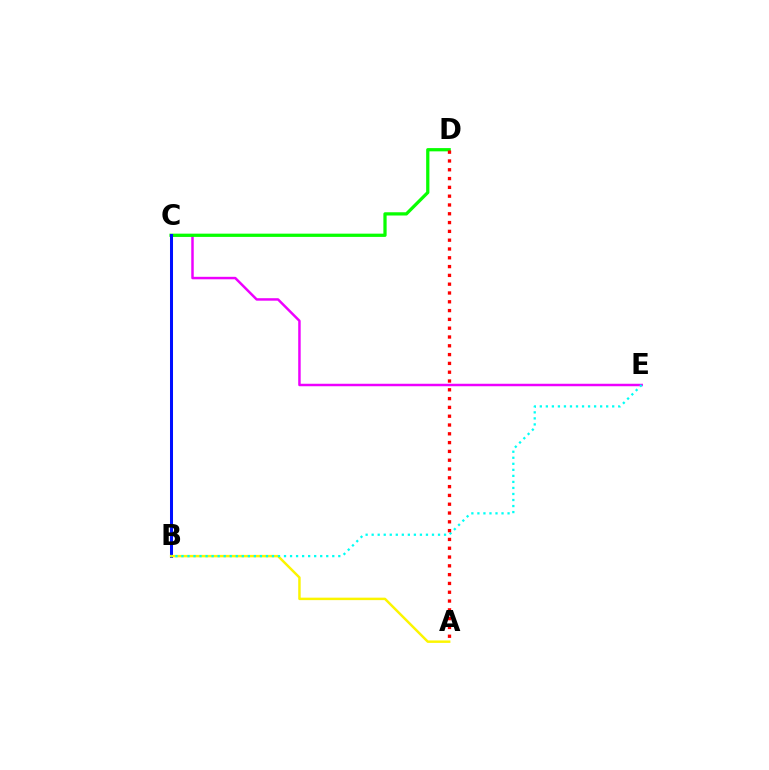{('C', 'E'): [{'color': '#ee00ff', 'line_style': 'solid', 'thickness': 1.78}], ('C', 'D'): [{'color': '#08ff00', 'line_style': 'solid', 'thickness': 2.34}], ('B', 'C'): [{'color': '#0010ff', 'line_style': 'solid', 'thickness': 2.18}], ('A', 'B'): [{'color': '#fcf500', 'line_style': 'solid', 'thickness': 1.77}], ('B', 'E'): [{'color': '#00fff6', 'line_style': 'dotted', 'thickness': 1.64}], ('A', 'D'): [{'color': '#ff0000', 'line_style': 'dotted', 'thickness': 2.39}]}